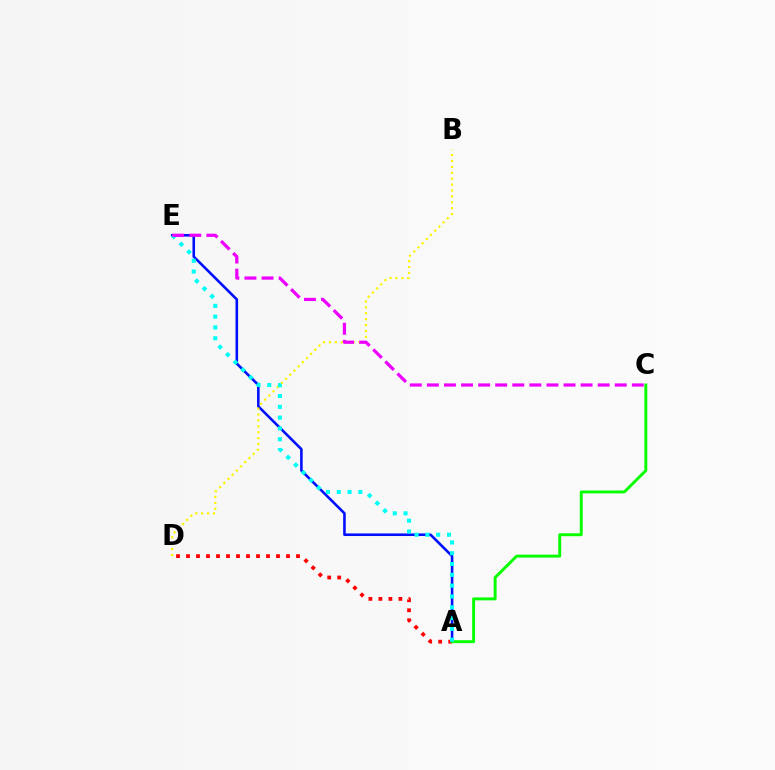{('A', 'D'): [{'color': '#ff0000', 'line_style': 'dotted', 'thickness': 2.72}], ('A', 'E'): [{'color': '#0010ff', 'line_style': 'solid', 'thickness': 1.87}, {'color': '#00fff6', 'line_style': 'dotted', 'thickness': 2.94}], ('B', 'D'): [{'color': '#fcf500', 'line_style': 'dotted', 'thickness': 1.6}], ('A', 'C'): [{'color': '#08ff00', 'line_style': 'solid', 'thickness': 2.11}], ('C', 'E'): [{'color': '#ee00ff', 'line_style': 'dashed', 'thickness': 2.32}]}